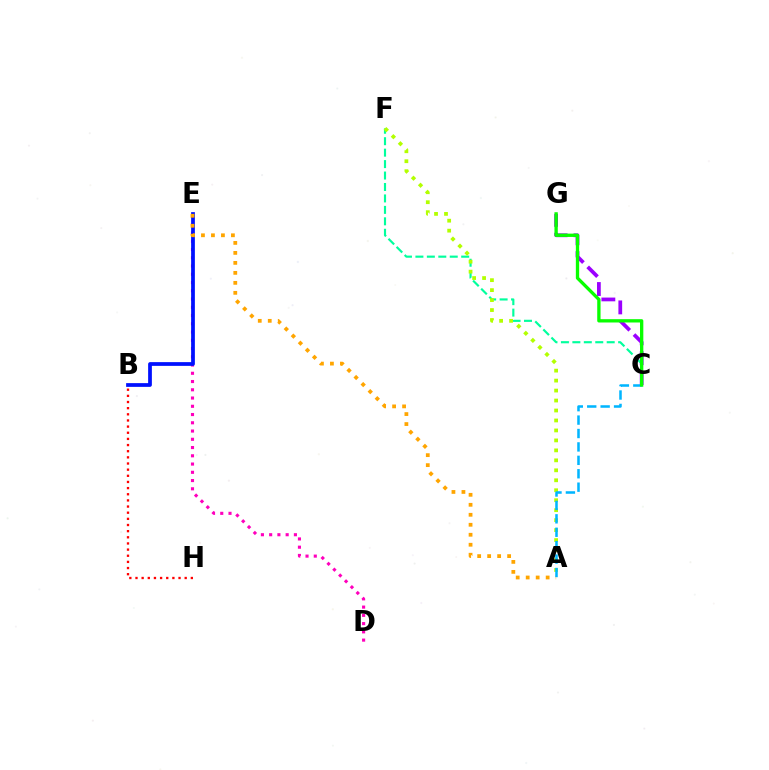{('D', 'E'): [{'color': '#ff00bd', 'line_style': 'dotted', 'thickness': 2.24}], ('B', 'E'): [{'color': '#0010ff', 'line_style': 'solid', 'thickness': 2.7}], ('A', 'E'): [{'color': '#ffa500', 'line_style': 'dotted', 'thickness': 2.71}], ('C', 'G'): [{'color': '#9b00ff', 'line_style': 'dashed', 'thickness': 2.7}, {'color': '#08ff00', 'line_style': 'solid', 'thickness': 2.39}], ('B', 'H'): [{'color': '#ff0000', 'line_style': 'dotted', 'thickness': 1.67}], ('C', 'F'): [{'color': '#00ff9d', 'line_style': 'dashed', 'thickness': 1.55}], ('A', 'F'): [{'color': '#b3ff00', 'line_style': 'dotted', 'thickness': 2.71}], ('A', 'C'): [{'color': '#00b5ff', 'line_style': 'dashed', 'thickness': 1.82}]}